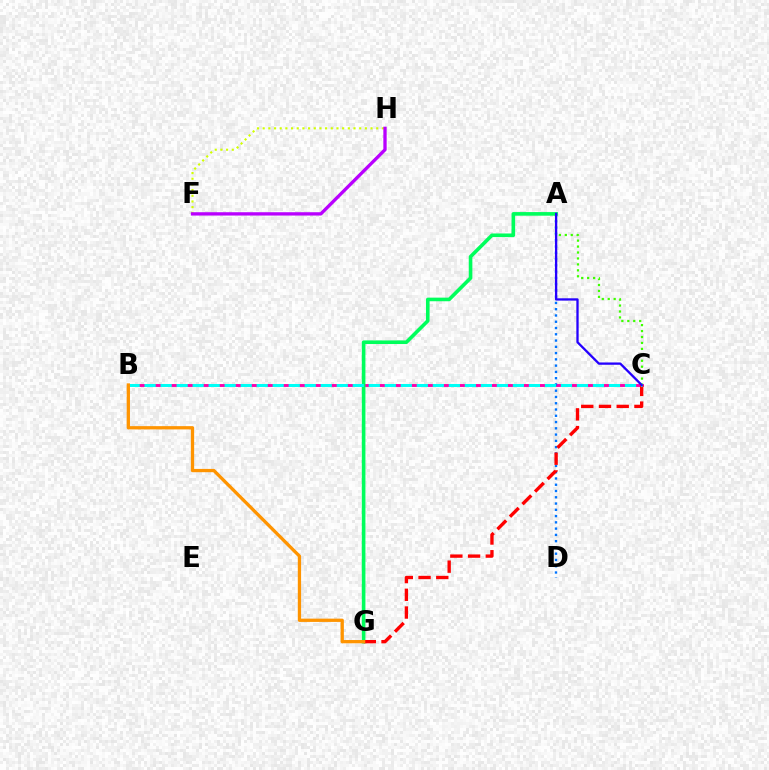{('B', 'C'): [{'color': '#ff00ac', 'line_style': 'solid', 'thickness': 2.09}, {'color': '#00fff6', 'line_style': 'dashed', 'thickness': 2.18}], ('F', 'H'): [{'color': '#d1ff00', 'line_style': 'dotted', 'thickness': 1.54}, {'color': '#b900ff', 'line_style': 'solid', 'thickness': 2.39}], ('A', 'D'): [{'color': '#0074ff', 'line_style': 'dotted', 'thickness': 1.7}], ('A', 'C'): [{'color': '#3dff00', 'line_style': 'dotted', 'thickness': 1.61}, {'color': '#2500ff', 'line_style': 'solid', 'thickness': 1.66}], ('A', 'G'): [{'color': '#00ff5c', 'line_style': 'solid', 'thickness': 2.6}], ('C', 'G'): [{'color': '#ff0000', 'line_style': 'dashed', 'thickness': 2.41}], ('B', 'G'): [{'color': '#ff9400', 'line_style': 'solid', 'thickness': 2.36}]}